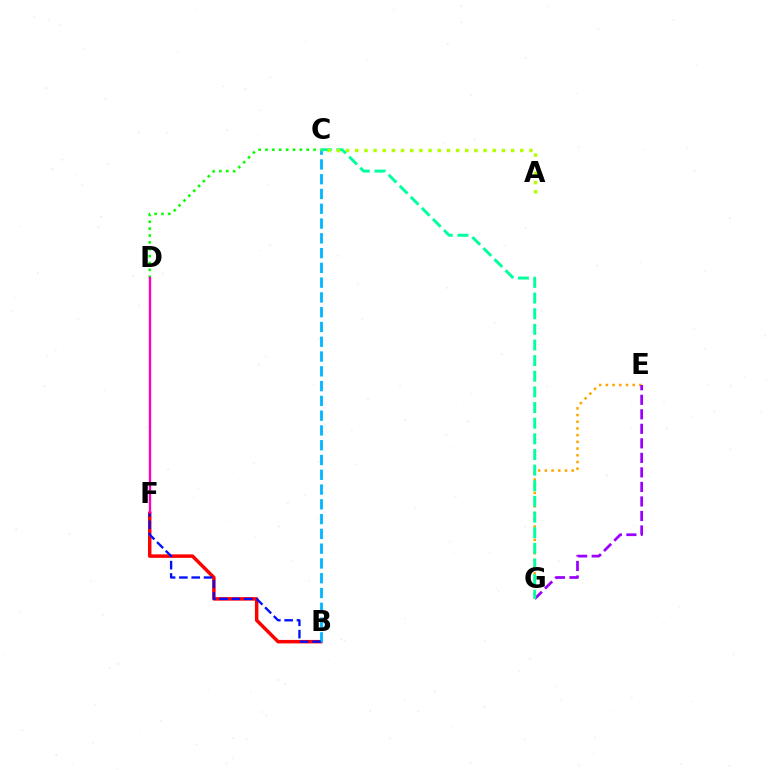{('E', 'G'): [{'color': '#ffa500', 'line_style': 'dotted', 'thickness': 1.82}, {'color': '#9b00ff', 'line_style': 'dashed', 'thickness': 1.97}], ('B', 'F'): [{'color': '#ff0000', 'line_style': 'solid', 'thickness': 2.51}, {'color': '#0010ff', 'line_style': 'dashed', 'thickness': 1.67}], ('C', 'D'): [{'color': '#08ff00', 'line_style': 'dotted', 'thickness': 1.87}], ('B', 'C'): [{'color': '#00b5ff', 'line_style': 'dashed', 'thickness': 2.01}], ('D', 'F'): [{'color': '#ff00bd', 'line_style': 'solid', 'thickness': 1.68}], ('C', 'G'): [{'color': '#00ff9d', 'line_style': 'dashed', 'thickness': 2.13}], ('A', 'C'): [{'color': '#b3ff00', 'line_style': 'dotted', 'thickness': 2.49}]}